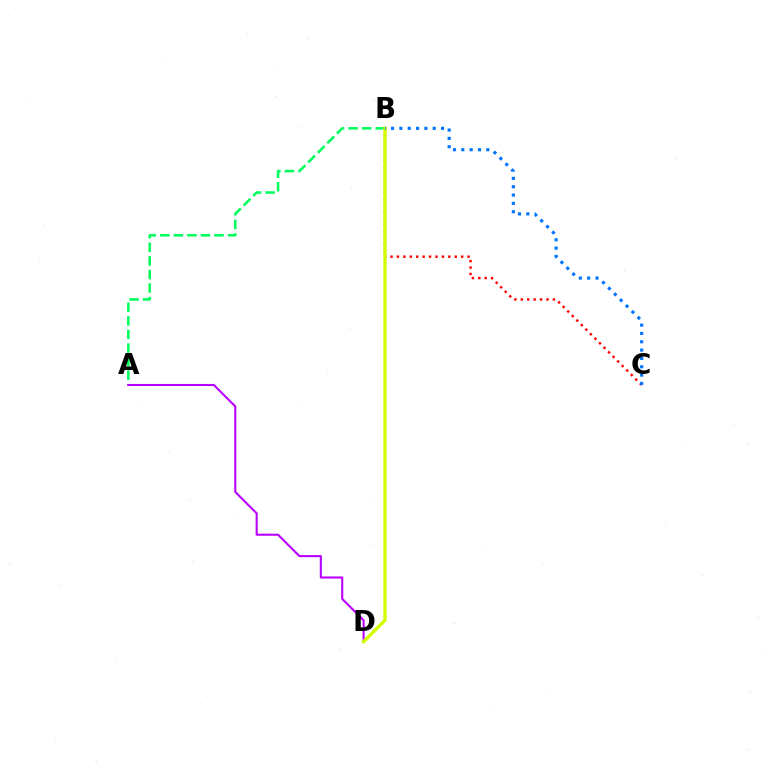{('A', 'B'): [{'color': '#00ff5c', 'line_style': 'dashed', 'thickness': 1.84}], ('B', 'C'): [{'color': '#ff0000', 'line_style': 'dotted', 'thickness': 1.74}, {'color': '#0074ff', 'line_style': 'dotted', 'thickness': 2.26}], ('A', 'D'): [{'color': '#b900ff', 'line_style': 'solid', 'thickness': 1.5}], ('B', 'D'): [{'color': '#d1ff00', 'line_style': 'solid', 'thickness': 2.43}]}